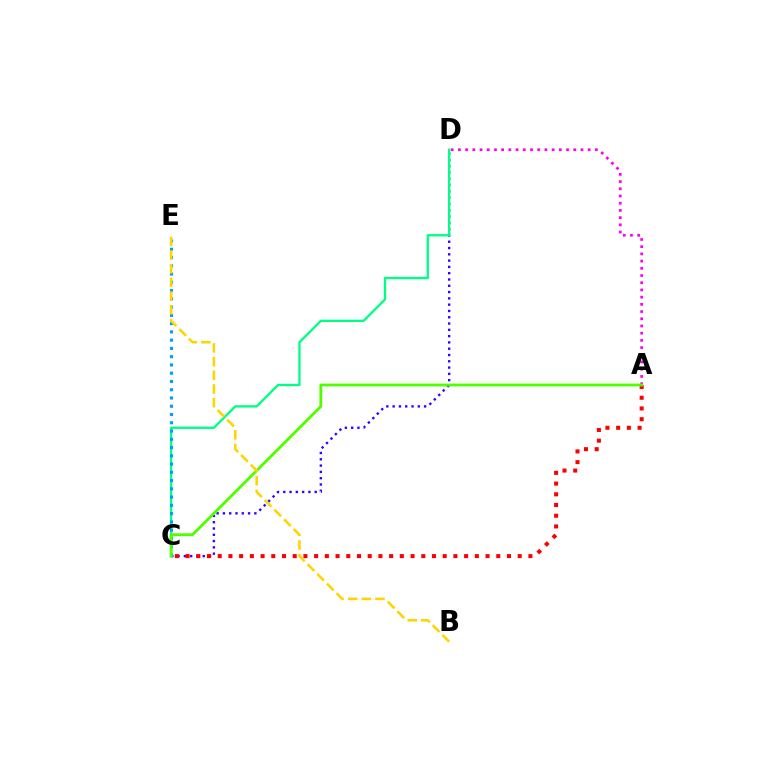{('C', 'D'): [{'color': '#3700ff', 'line_style': 'dotted', 'thickness': 1.71}, {'color': '#00ff86', 'line_style': 'solid', 'thickness': 1.68}], ('C', 'E'): [{'color': '#009eff', 'line_style': 'dotted', 'thickness': 2.24}], ('A', 'D'): [{'color': '#ff00ed', 'line_style': 'dotted', 'thickness': 1.96}], ('A', 'C'): [{'color': '#ff0000', 'line_style': 'dotted', 'thickness': 2.91}, {'color': '#4fff00', 'line_style': 'solid', 'thickness': 2.04}], ('B', 'E'): [{'color': '#ffd500', 'line_style': 'dashed', 'thickness': 1.86}]}